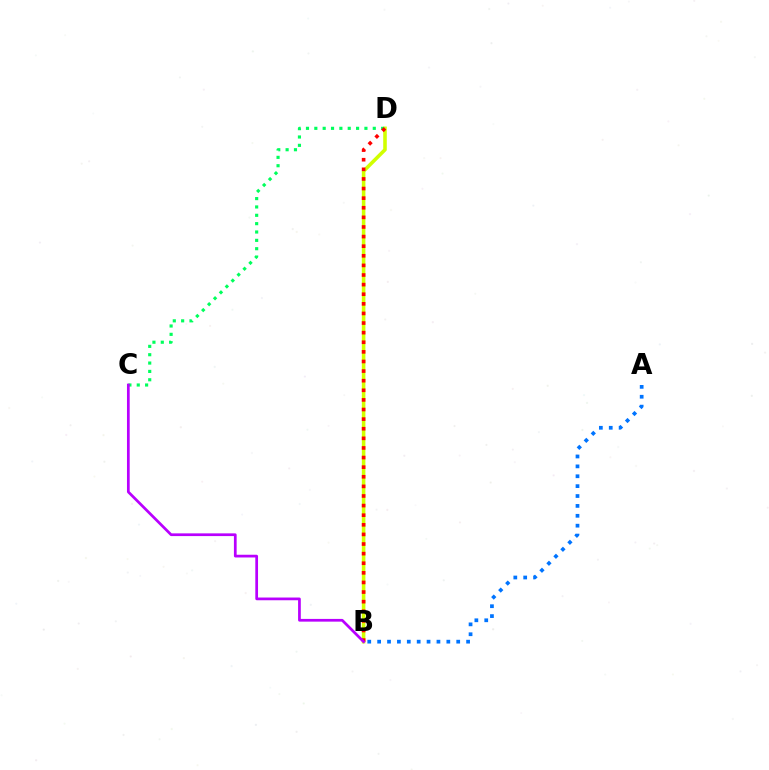{('A', 'B'): [{'color': '#0074ff', 'line_style': 'dotted', 'thickness': 2.69}], ('B', 'D'): [{'color': '#d1ff00', 'line_style': 'solid', 'thickness': 2.57}, {'color': '#ff0000', 'line_style': 'dotted', 'thickness': 2.61}], ('C', 'D'): [{'color': '#00ff5c', 'line_style': 'dotted', 'thickness': 2.27}], ('B', 'C'): [{'color': '#b900ff', 'line_style': 'solid', 'thickness': 1.96}]}